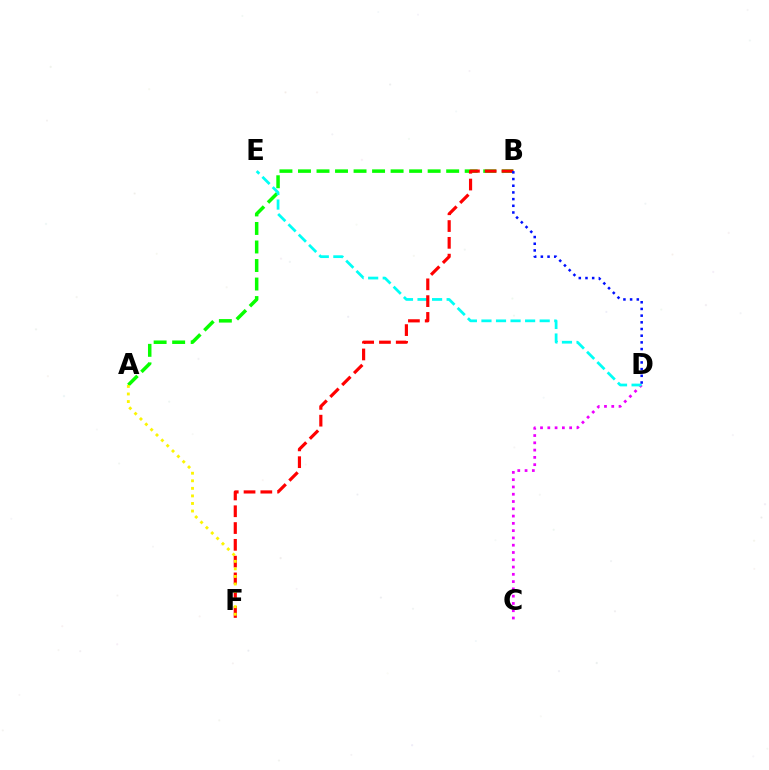{('A', 'B'): [{'color': '#08ff00', 'line_style': 'dashed', 'thickness': 2.52}], ('C', 'D'): [{'color': '#ee00ff', 'line_style': 'dotted', 'thickness': 1.98}], ('D', 'E'): [{'color': '#00fff6', 'line_style': 'dashed', 'thickness': 1.98}], ('B', 'F'): [{'color': '#ff0000', 'line_style': 'dashed', 'thickness': 2.28}], ('B', 'D'): [{'color': '#0010ff', 'line_style': 'dotted', 'thickness': 1.82}], ('A', 'F'): [{'color': '#fcf500', 'line_style': 'dotted', 'thickness': 2.05}]}